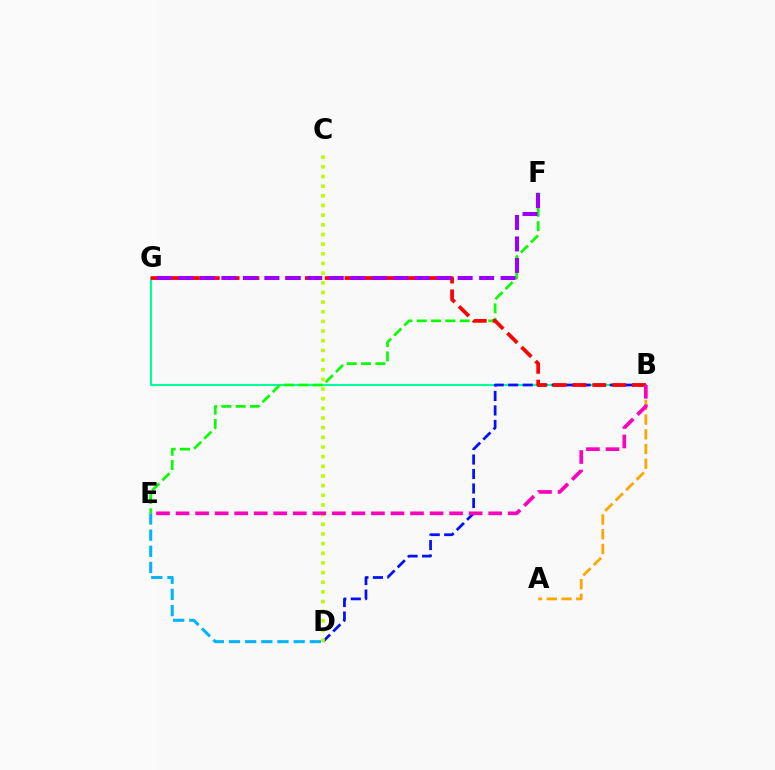{('B', 'G'): [{'color': '#00ff9d', 'line_style': 'solid', 'thickness': 1.51}, {'color': '#ff0000', 'line_style': 'dashed', 'thickness': 2.69}], ('E', 'F'): [{'color': '#08ff00', 'line_style': 'dashed', 'thickness': 1.94}], ('B', 'D'): [{'color': '#0010ff', 'line_style': 'dashed', 'thickness': 1.97}], ('C', 'D'): [{'color': '#b3ff00', 'line_style': 'dotted', 'thickness': 2.62}], ('A', 'B'): [{'color': '#ffa500', 'line_style': 'dashed', 'thickness': 2.0}], ('D', 'E'): [{'color': '#00b5ff', 'line_style': 'dashed', 'thickness': 2.2}], ('F', 'G'): [{'color': '#9b00ff', 'line_style': 'dashed', 'thickness': 2.92}], ('B', 'E'): [{'color': '#ff00bd', 'line_style': 'dashed', 'thickness': 2.65}]}